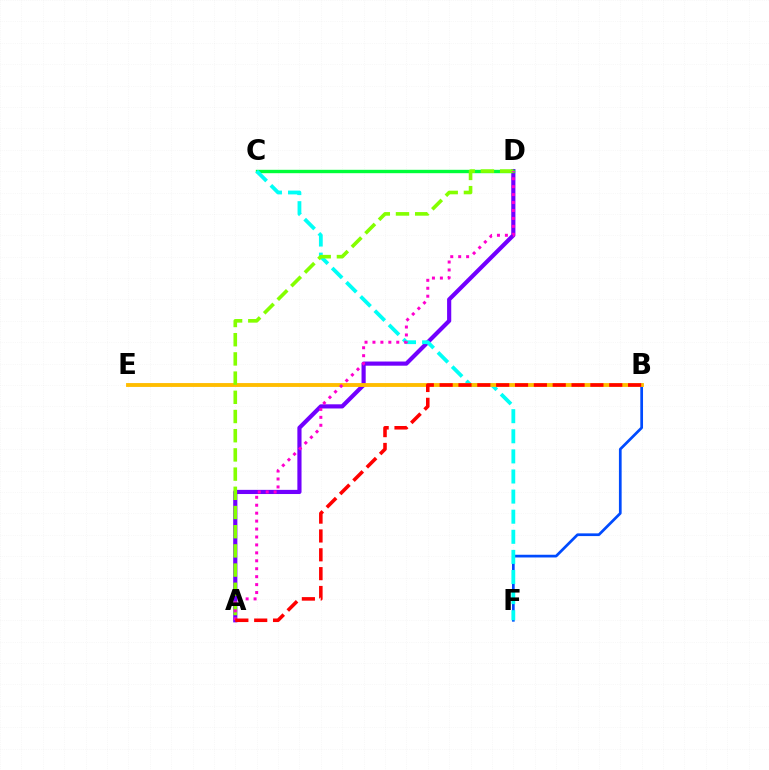{('A', 'D'): [{'color': '#7200ff', 'line_style': 'solid', 'thickness': 3.0}, {'color': '#84ff00', 'line_style': 'dashed', 'thickness': 2.61}, {'color': '#ff00cf', 'line_style': 'dotted', 'thickness': 2.16}], ('C', 'D'): [{'color': '#00ff39', 'line_style': 'solid', 'thickness': 2.44}], ('B', 'F'): [{'color': '#004bff', 'line_style': 'solid', 'thickness': 1.96}], ('C', 'F'): [{'color': '#00fff6', 'line_style': 'dashed', 'thickness': 2.73}], ('B', 'E'): [{'color': '#ffbd00', 'line_style': 'solid', 'thickness': 2.77}], ('A', 'B'): [{'color': '#ff0000', 'line_style': 'dashed', 'thickness': 2.56}]}